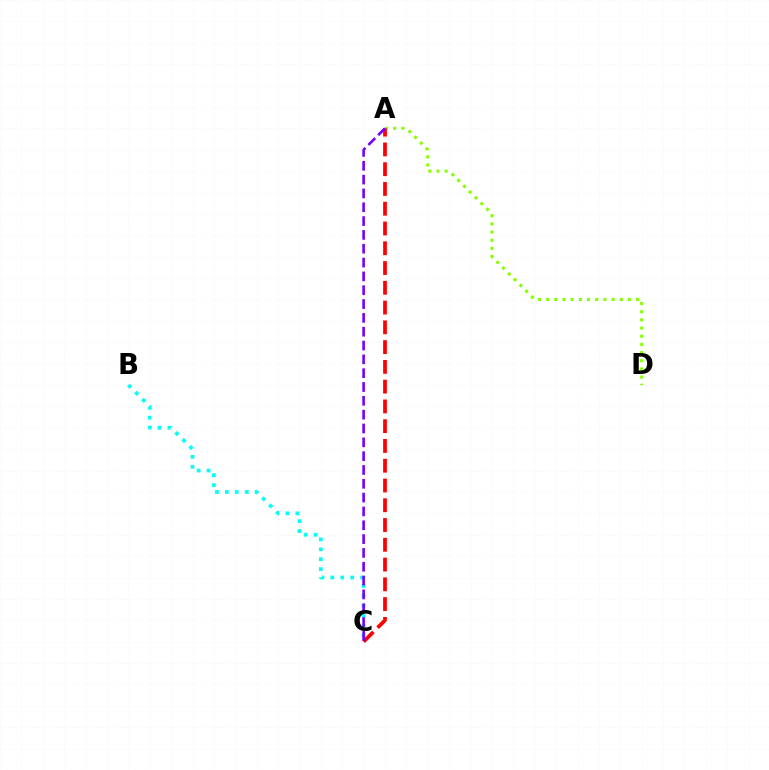{('B', 'C'): [{'color': '#00fff6', 'line_style': 'dotted', 'thickness': 2.69}], ('A', 'D'): [{'color': '#84ff00', 'line_style': 'dotted', 'thickness': 2.22}], ('A', 'C'): [{'color': '#ff0000', 'line_style': 'dashed', 'thickness': 2.69}, {'color': '#7200ff', 'line_style': 'dashed', 'thickness': 1.88}]}